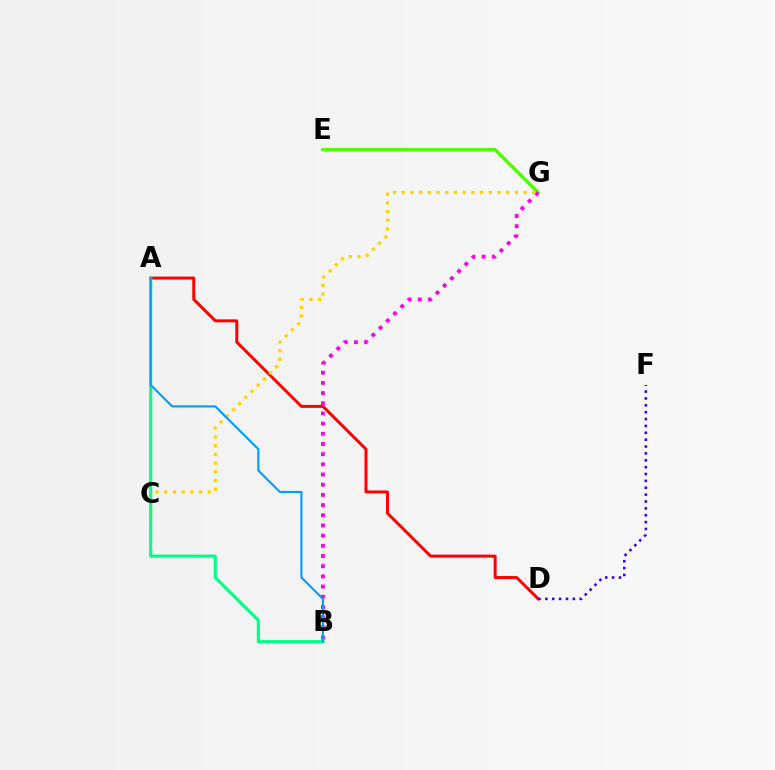{('E', 'G'): [{'color': '#4fff00', 'line_style': 'solid', 'thickness': 2.43}], ('A', 'D'): [{'color': '#ff0000', 'line_style': 'solid', 'thickness': 2.13}], ('B', 'G'): [{'color': '#ff00ed', 'line_style': 'dotted', 'thickness': 2.77}], ('D', 'F'): [{'color': '#3700ff', 'line_style': 'dotted', 'thickness': 1.87}], ('C', 'G'): [{'color': '#ffd500', 'line_style': 'dotted', 'thickness': 2.37}], ('A', 'B'): [{'color': '#00ff86', 'line_style': 'solid', 'thickness': 2.22}, {'color': '#009eff', 'line_style': 'solid', 'thickness': 1.53}]}